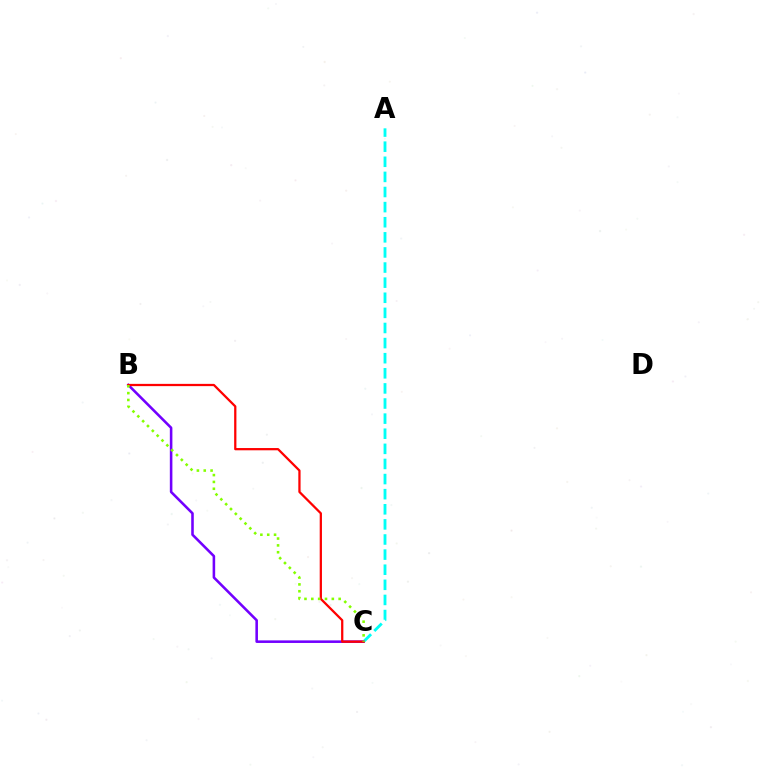{('B', 'C'): [{'color': '#7200ff', 'line_style': 'solid', 'thickness': 1.85}, {'color': '#ff0000', 'line_style': 'solid', 'thickness': 1.63}, {'color': '#84ff00', 'line_style': 'dotted', 'thickness': 1.86}], ('A', 'C'): [{'color': '#00fff6', 'line_style': 'dashed', 'thickness': 2.05}]}